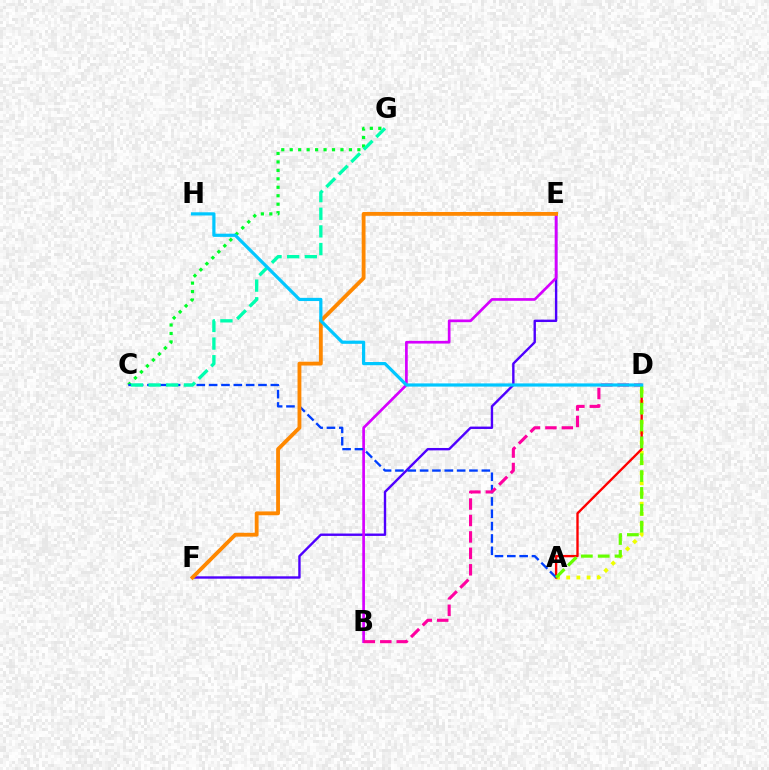{('E', 'F'): [{'color': '#4f00ff', 'line_style': 'solid', 'thickness': 1.72}, {'color': '#ff8800', 'line_style': 'solid', 'thickness': 2.76}], ('A', 'D'): [{'color': '#eeff00', 'line_style': 'dotted', 'thickness': 2.77}, {'color': '#ff0000', 'line_style': 'solid', 'thickness': 1.7}, {'color': '#66ff00', 'line_style': 'dashed', 'thickness': 2.29}], ('C', 'G'): [{'color': '#00ff27', 'line_style': 'dotted', 'thickness': 2.3}, {'color': '#00ffaf', 'line_style': 'dashed', 'thickness': 2.4}], ('B', 'E'): [{'color': '#d600ff', 'line_style': 'solid', 'thickness': 1.94}], ('A', 'C'): [{'color': '#003fff', 'line_style': 'dashed', 'thickness': 1.68}], ('B', 'D'): [{'color': '#ff00a0', 'line_style': 'dashed', 'thickness': 2.23}], ('D', 'H'): [{'color': '#00c7ff', 'line_style': 'solid', 'thickness': 2.3}]}